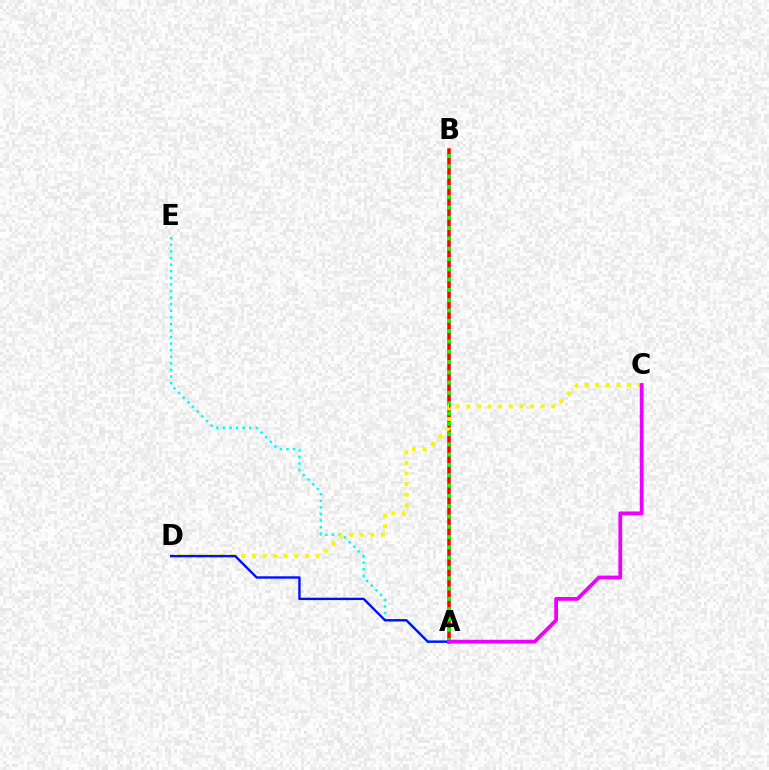{('A', 'B'): [{'color': '#ff0000', 'line_style': 'solid', 'thickness': 2.53}, {'color': '#08ff00', 'line_style': 'dotted', 'thickness': 2.8}], ('A', 'E'): [{'color': '#00fff6', 'line_style': 'dotted', 'thickness': 1.79}], ('C', 'D'): [{'color': '#fcf500', 'line_style': 'dotted', 'thickness': 2.88}], ('A', 'D'): [{'color': '#0010ff', 'line_style': 'solid', 'thickness': 1.72}], ('A', 'C'): [{'color': '#ee00ff', 'line_style': 'solid', 'thickness': 2.72}]}